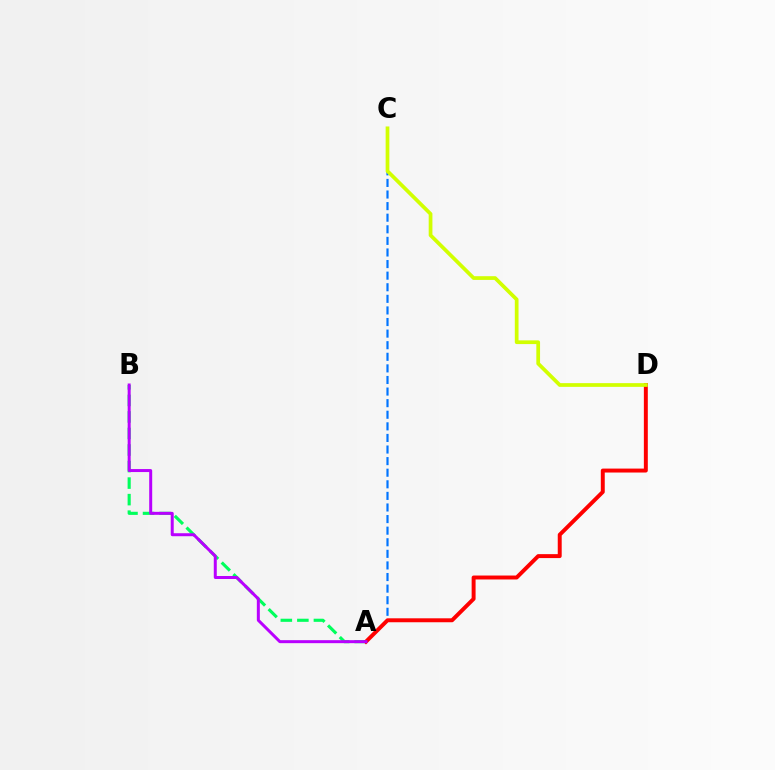{('A', 'C'): [{'color': '#0074ff', 'line_style': 'dashed', 'thickness': 1.57}], ('A', 'B'): [{'color': '#00ff5c', 'line_style': 'dashed', 'thickness': 2.25}, {'color': '#b900ff', 'line_style': 'solid', 'thickness': 2.16}], ('A', 'D'): [{'color': '#ff0000', 'line_style': 'solid', 'thickness': 2.84}], ('C', 'D'): [{'color': '#d1ff00', 'line_style': 'solid', 'thickness': 2.68}]}